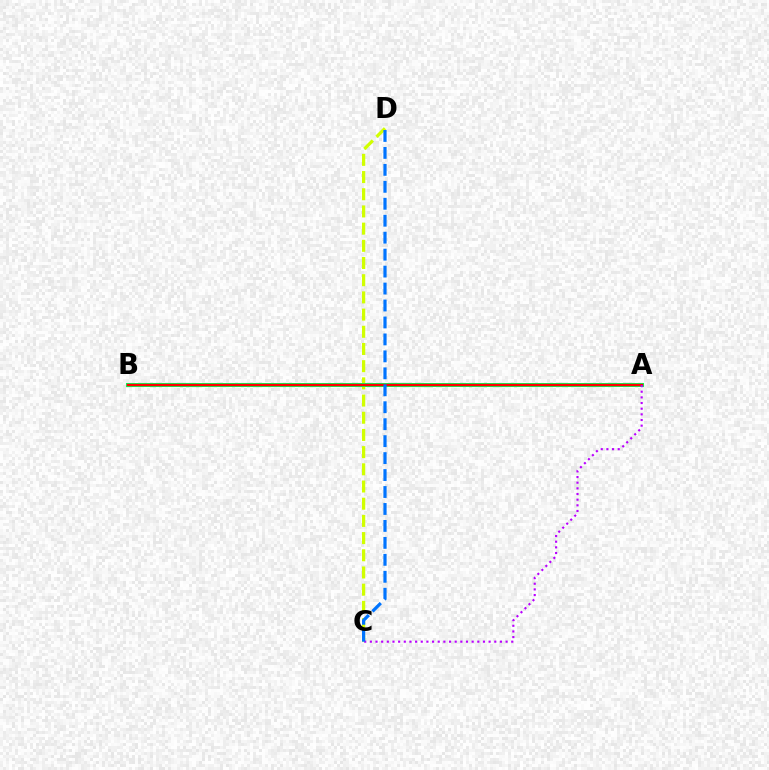{('C', 'D'): [{'color': '#d1ff00', 'line_style': 'dashed', 'thickness': 2.34}, {'color': '#0074ff', 'line_style': 'dashed', 'thickness': 2.3}], ('A', 'B'): [{'color': '#00ff5c', 'line_style': 'solid', 'thickness': 2.91}, {'color': '#ff0000', 'line_style': 'solid', 'thickness': 1.7}], ('A', 'C'): [{'color': '#b900ff', 'line_style': 'dotted', 'thickness': 1.54}]}